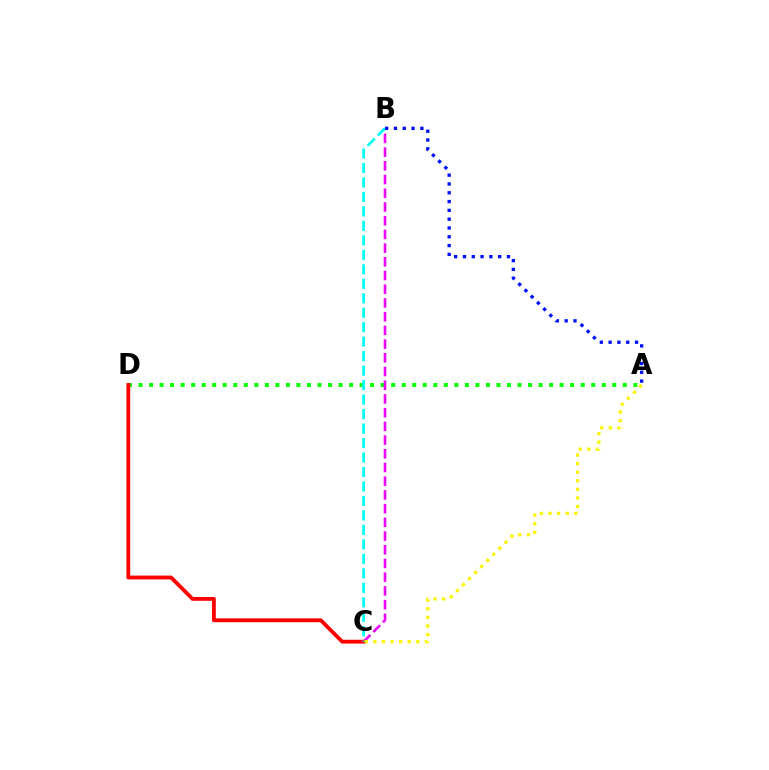{('A', 'D'): [{'color': '#08ff00', 'line_style': 'dotted', 'thickness': 2.86}], ('B', 'C'): [{'color': '#ee00ff', 'line_style': 'dashed', 'thickness': 1.86}, {'color': '#00fff6', 'line_style': 'dashed', 'thickness': 1.97}], ('C', 'D'): [{'color': '#ff0000', 'line_style': 'solid', 'thickness': 2.75}], ('A', 'B'): [{'color': '#0010ff', 'line_style': 'dotted', 'thickness': 2.39}], ('A', 'C'): [{'color': '#fcf500', 'line_style': 'dotted', 'thickness': 2.33}]}